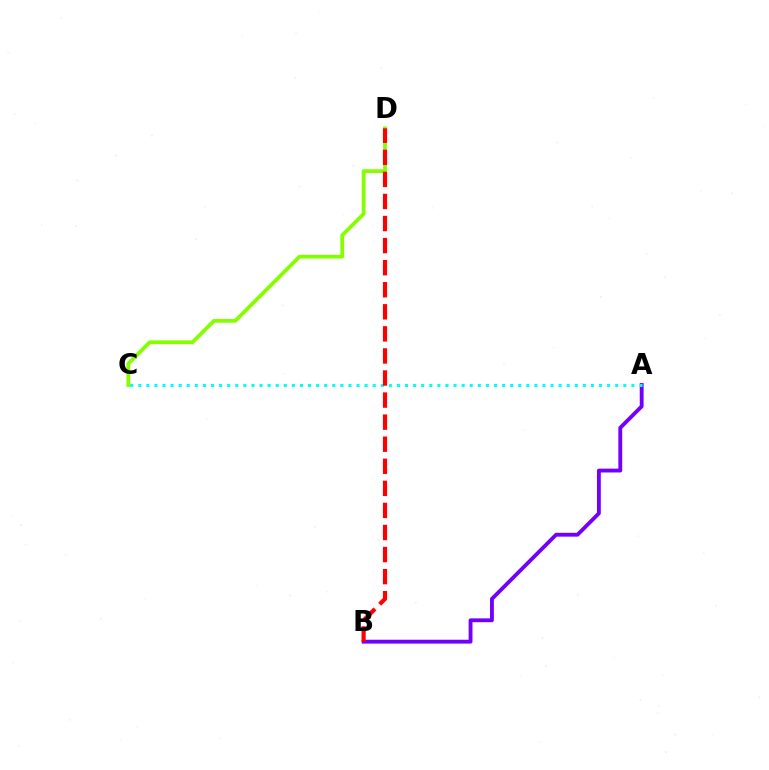{('C', 'D'): [{'color': '#84ff00', 'line_style': 'solid', 'thickness': 2.72}], ('A', 'B'): [{'color': '#7200ff', 'line_style': 'solid', 'thickness': 2.77}], ('A', 'C'): [{'color': '#00fff6', 'line_style': 'dotted', 'thickness': 2.2}], ('B', 'D'): [{'color': '#ff0000', 'line_style': 'dashed', 'thickness': 3.0}]}